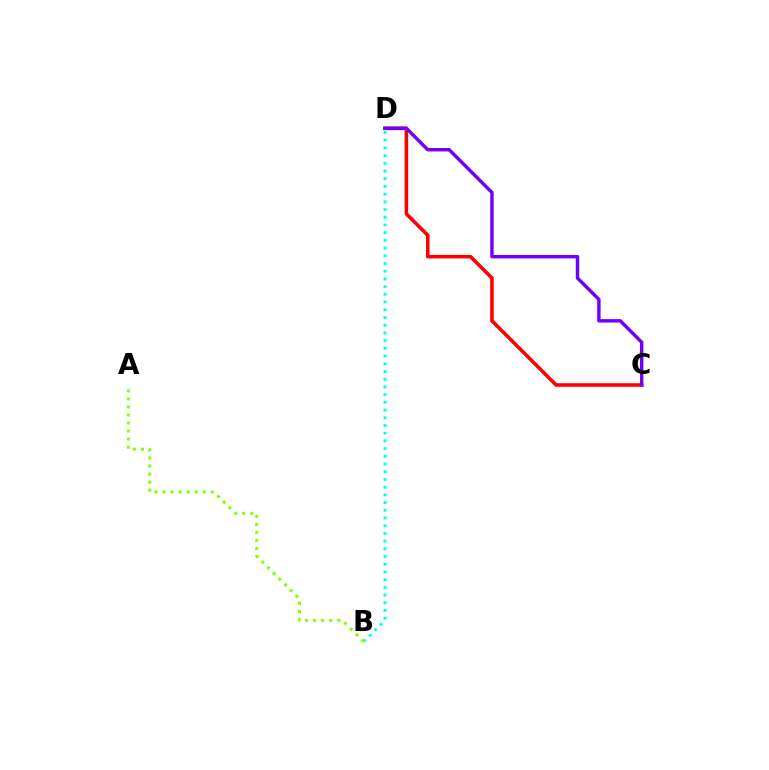{('B', 'D'): [{'color': '#00fff6', 'line_style': 'dotted', 'thickness': 2.1}], ('C', 'D'): [{'color': '#ff0000', 'line_style': 'solid', 'thickness': 2.56}, {'color': '#7200ff', 'line_style': 'solid', 'thickness': 2.47}], ('A', 'B'): [{'color': '#84ff00', 'line_style': 'dotted', 'thickness': 2.19}]}